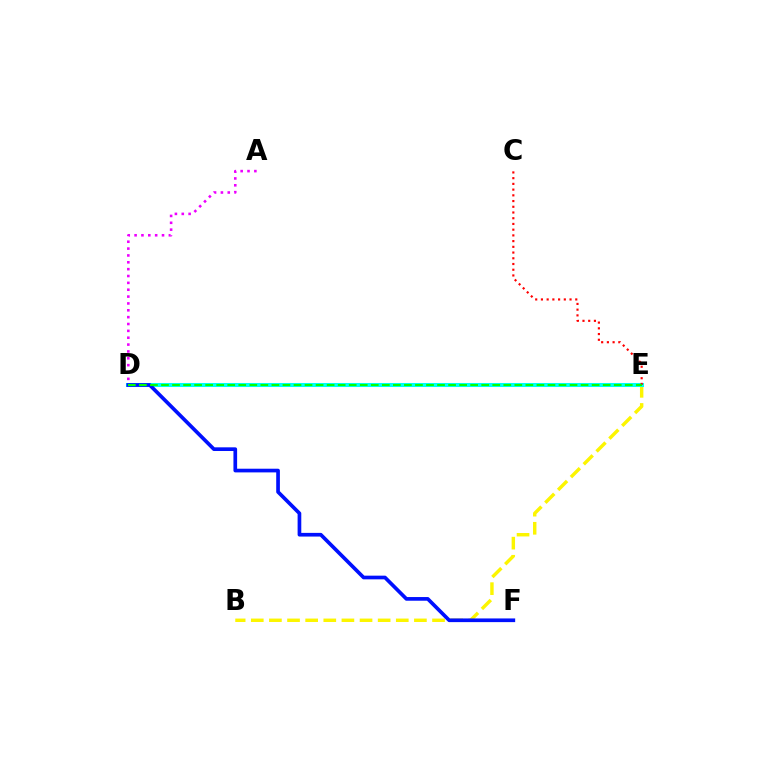{('A', 'D'): [{'color': '#ee00ff', 'line_style': 'dotted', 'thickness': 1.86}], ('B', 'E'): [{'color': '#fcf500', 'line_style': 'dashed', 'thickness': 2.46}], ('D', 'E'): [{'color': '#00fff6', 'line_style': 'solid', 'thickness': 2.91}, {'color': '#08ff00', 'line_style': 'dashed', 'thickness': 1.5}], ('D', 'F'): [{'color': '#0010ff', 'line_style': 'solid', 'thickness': 2.65}], ('C', 'E'): [{'color': '#ff0000', 'line_style': 'dotted', 'thickness': 1.55}]}